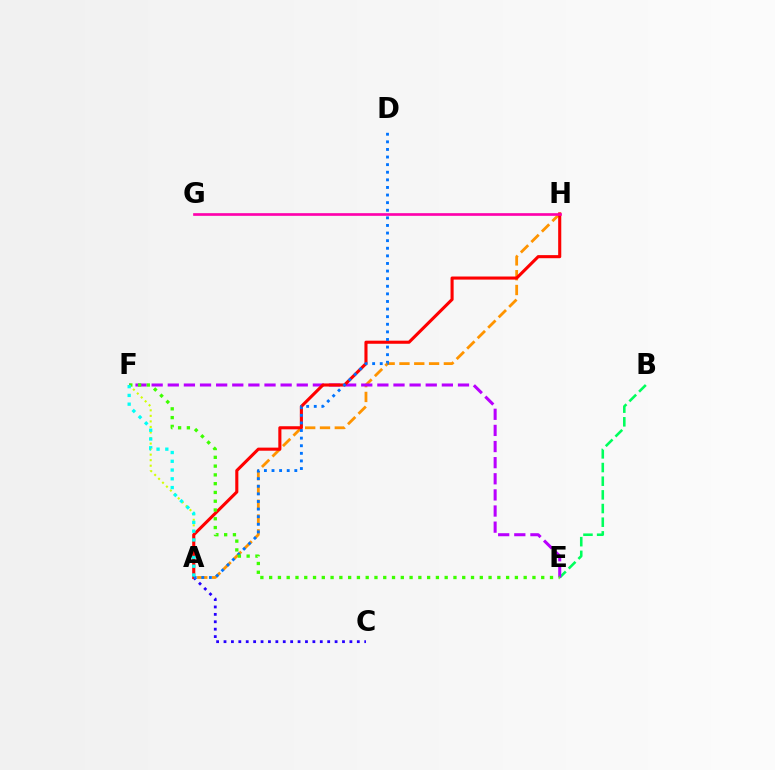{('A', 'H'): [{'color': '#ff9400', 'line_style': 'dashed', 'thickness': 2.01}, {'color': '#ff0000', 'line_style': 'solid', 'thickness': 2.23}], ('A', 'C'): [{'color': '#2500ff', 'line_style': 'dotted', 'thickness': 2.01}], ('B', 'E'): [{'color': '#00ff5c', 'line_style': 'dashed', 'thickness': 1.86}], ('E', 'F'): [{'color': '#b900ff', 'line_style': 'dashed', 'thickness': 2.19}, {'color': '#3dff00', 'line_style': 'dotted', 'thickness': 2.38}], ('A', 'F'): [{'color': '#d1ff00', 'line_style': 'dotted', 'thickness': 1.51}, {'color': '#00fff6', 'line_style': 'dotted', 'thickness': 2.38}], ('A', 'D'): [{'color': '#0074ff', 'line_style': 'dotted', 'thickness': 2.07}], ('G', 'H'): [{'color': '#ff00ac', 'line_style': 'solid', 'thickness': 1.92}]}